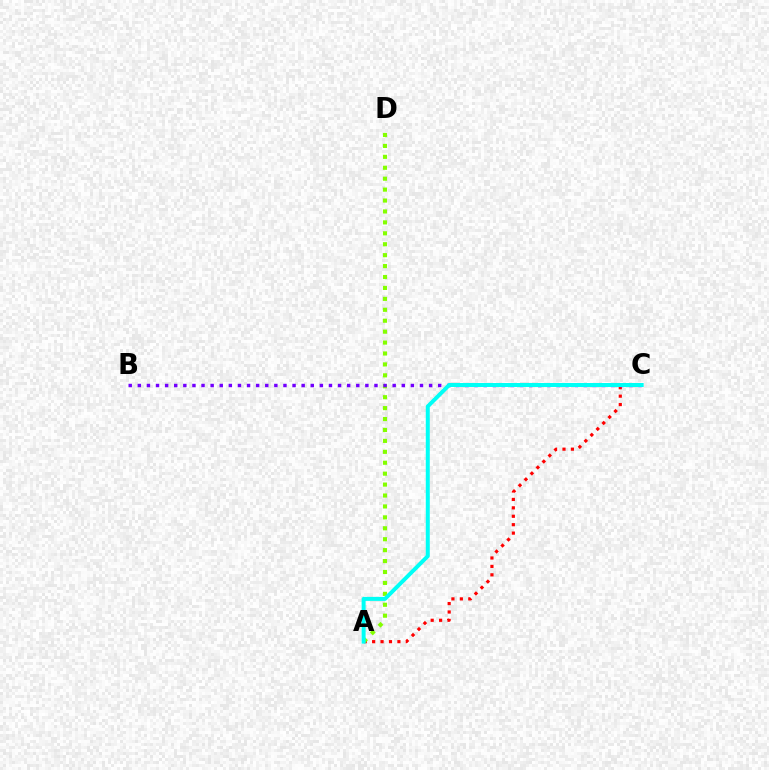{('A', 'C'): [{'color': '#ff0000', 'line_style': 'dotted', 'thickness': 2.29}, {'color': '#00fff6', 'line_style': 'solid', 'thickness': 2.87}], ('A', 'D'): [{'color': '#84ff00', 'line_style': 'dotted', 'thickness': 2.97}], ('B', 'C'): [{'color': '#7200ff', 'line_style': 'dotted', 'thickness': 2.47}]}